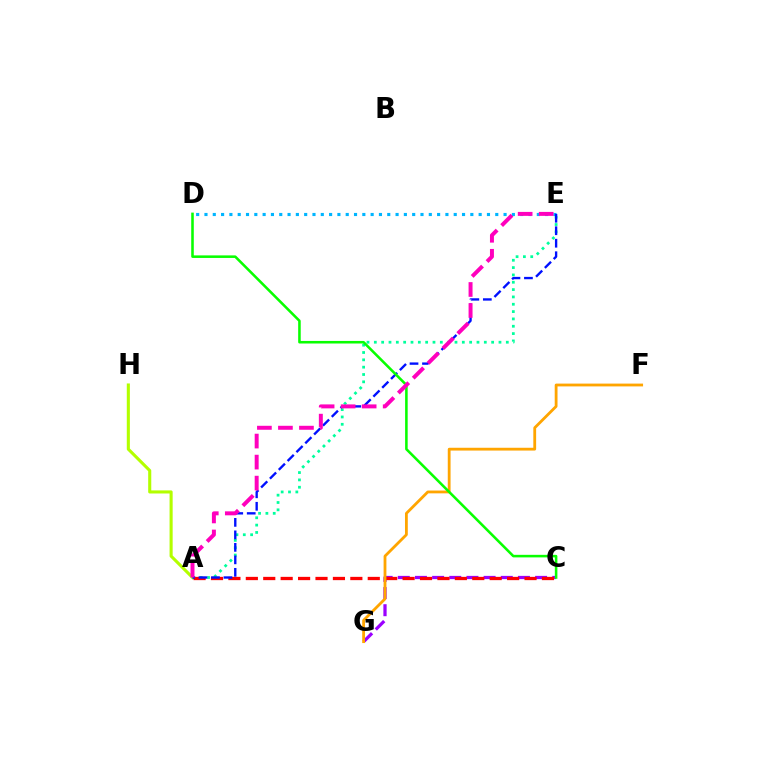{('C', 'G'): [{'color': '#9b00ff', 'line_style': 'dashed', 'thickness': 2.33}], ('A', 'H'): [{'color': '#b3ff00', 'line_style': 'solid', 'thickness': 2.22}], ('D', 'E'): [{'color': '#00b5ff', 'line_style': 'dotted', 'thickness': 2.26}], ('A', 'E'): [{'color': '#00ff9d', 'line_style': 'dotted', 'thickness': 1.99}, {'color': '#0010ff', 'line_style': 'dashed', 'thickness': 1.7}, {'color': '#ff00bd', 'line_style': 'dashed', 'thickness': 2.86}], ('A', 'C'): [{'color': '#ff0000', 'line_style': 'dashed', 'thickness': 2.37}], ('F', 'G'): [{'color': '#ffa500', 'line_style': 'solid', 'thickness': 2.02}], ('C', 'D'): [{'color': '#08ff00', 'line_style': 'solid', 'thickness': 1.84}]}